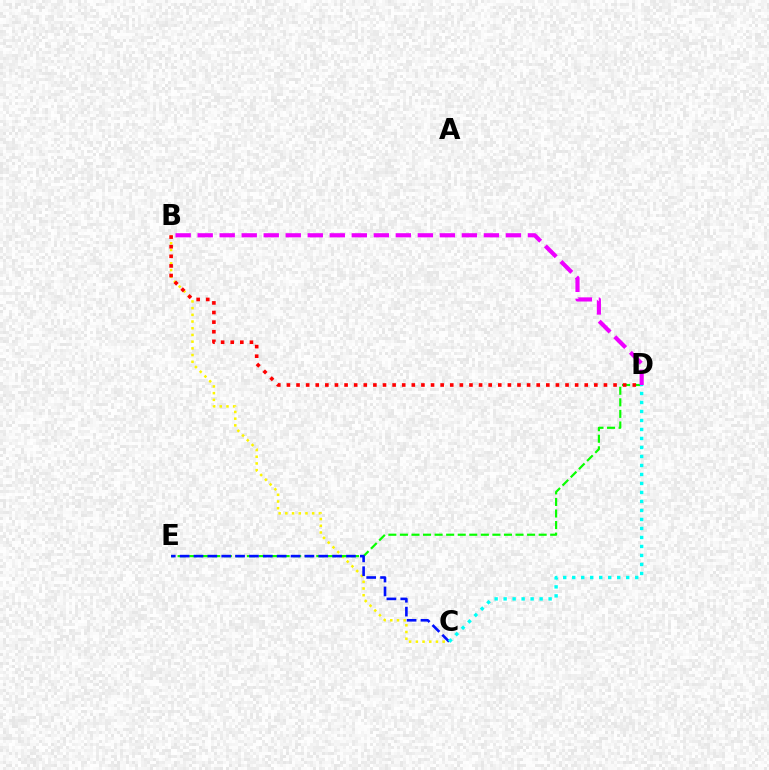{('B', 'C'): [{'color': '#fcf500', 'line_style': 'dotted', 'thickness': 1.82}], ('D', 'E'): [{'color': '#08ff00', 'line_style': 'dashed', 'thickness': 1.57}], ('C', 'E'): [{'color': '#0010ff', 'line_style': 'dashed', 'thickness': 1.88}], ('B', 'D'): [{'color': '#ff0000', 'line_style': 'dotted', 'thickness': 2.61}, {'color': '#ee00ff', 'line_style': 'dashed', 'thickness': 2.99}], ('C', 'D'): [{'color': '#00fff6', 'line_style': 'dotted', 'thickness': 2.44}]}